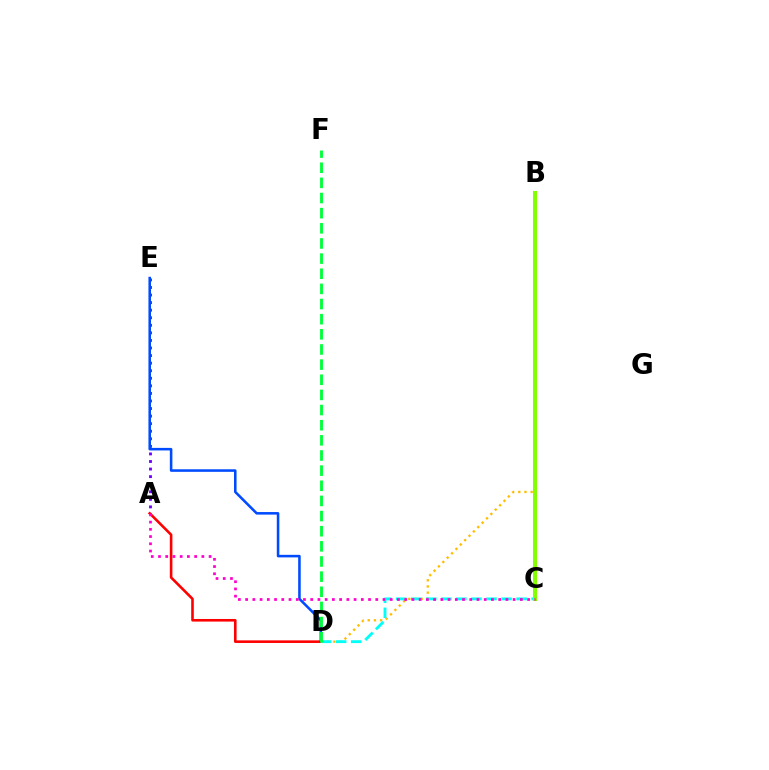{('B', 'D'): [{'color': '#ffbd00', 'line_style': 'dotted', 'thickness': 1.68}], ('A', 'E'): [{'color': '#7200ff', 'line_style': 'dotted', 'thickness': 2.06}], ('D', 'E'): [{'color': '#004bff', 'line_style': 'solid', 'thickness': 1.84}], ('A', 'D'): [{'color': '#ff0000', 'line_style': 'solid', 'thickness': 1.87}], ('C', 'D'): [{'color': '#00fff6', 'line_style': 'dashed', 'thickness': 2.04}], ('D', 'F'): [{'color': '#00ff39', 'line_style': 'dashed', 'thickness': 2.06}], ('B', 'C'): [{'color': '#84ff00', 'line_style': 'solid', 'thickness': 2.9}], ('A', 'C'): [{'color': '#ff00cf', 'line_style': 'dotted', 'thickness': 1.96}]}